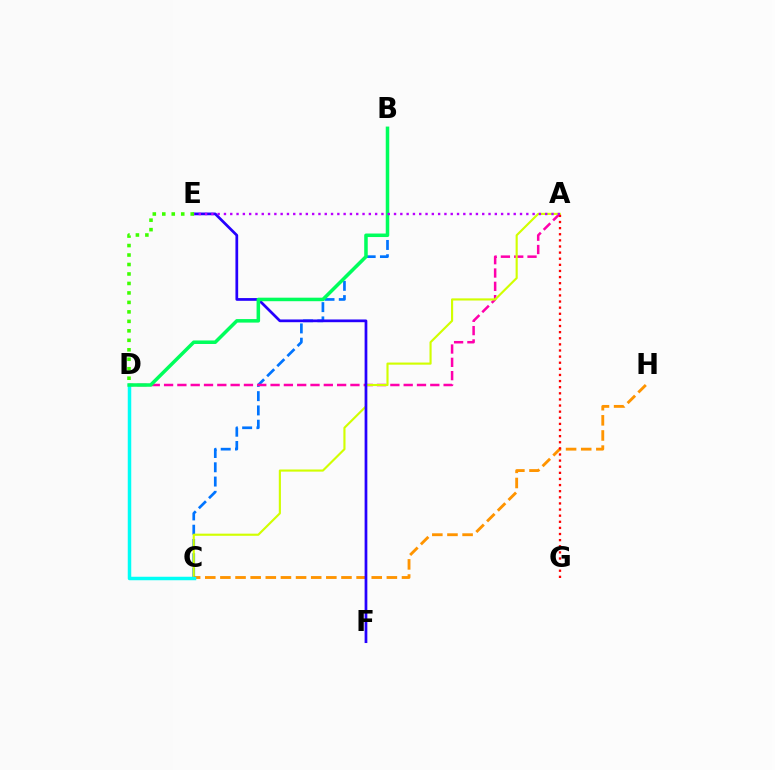{('B', 'C'): [{'color': '#0074ff', 'line_style': 'dashed', 'thickness': 1.94}], ('A', 'D'): [{'color': '#ff00ac', 'line_style': 'dashed', 'thickness': 1.81}], ('A', 'C'): [{'color': '#d1ff00', 'line_style': 'solid', 'thickness': 1.54}], ('C', 'H'): [{'color': '#ff9400', 'line_style': 'dashed', 'thickness': 2.06}], ('E', 'F'): [{'color': '#2500ff', 'line_style': 'solid', 'thickness': 1.96}], ('C', 'D'): [{'color': '#00fff6', 'line_style': 'solid', 'thickness': 2.51}], ('A', 'G'): [{'color': '#ff0000', 'line_style': 'dotted', 'thickness': 1.66}], ('B', 'D'): [{'color': '#00ff5c', 'line_style': 'solid', 'thickness': 2.53}], ('A', 'E'): [{'color': '#b900ff', 'line_style': 'dotted', 'thickness': 1.71}], ('D', 'E'): [{'color': '#3dff00', 'line_style': 'dotted', 'thickness': 2.57}]}